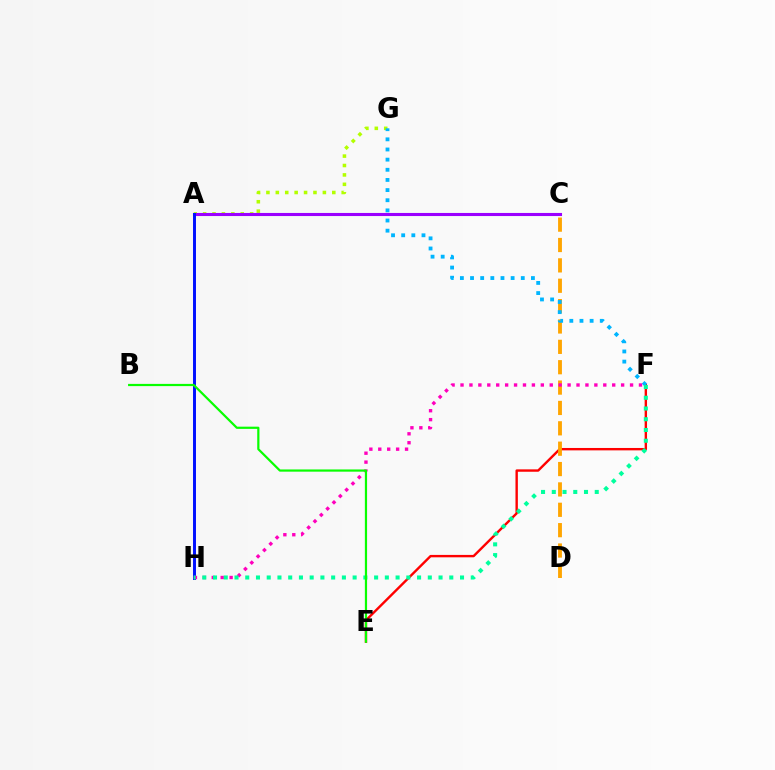{('A', 'G'): [{'color': '#b3ff00', 'line_style': 'dotted', 'thickness': 2.56}], ('E', 'F'): [{'color': '#ff0000', 'line_style': 'solid', 'thickness': 1.72}], ('C', 'D'): [{'color': '#ffa500', 'line_style': 'dashed', 'thickness': 2.77}], ('A', 'C'): [{'color': '#9b00ff', 'line_style': 'solid', 'thickness': 2.22}], ('F', 'G'): [{'color': '#00b5ff', 'line_style': 'dotted', 'thickness': 2.76}], ('A', 'H'): [{'color': '#0010ff', 'line_style': 'solid', 'thickness': 2.12}], ('F', 'H'): [{'color': '#ff00bd', 'line_style': 'dotted', 'thickness': 2.42}, {'color': '#00ff9d', 'line_style': 'dotted', 'thickness': 2.92}], ('B', 'E'): [{'color': '#08ff00', 'line_style': 'solid', 'thickness': 1.59}]}